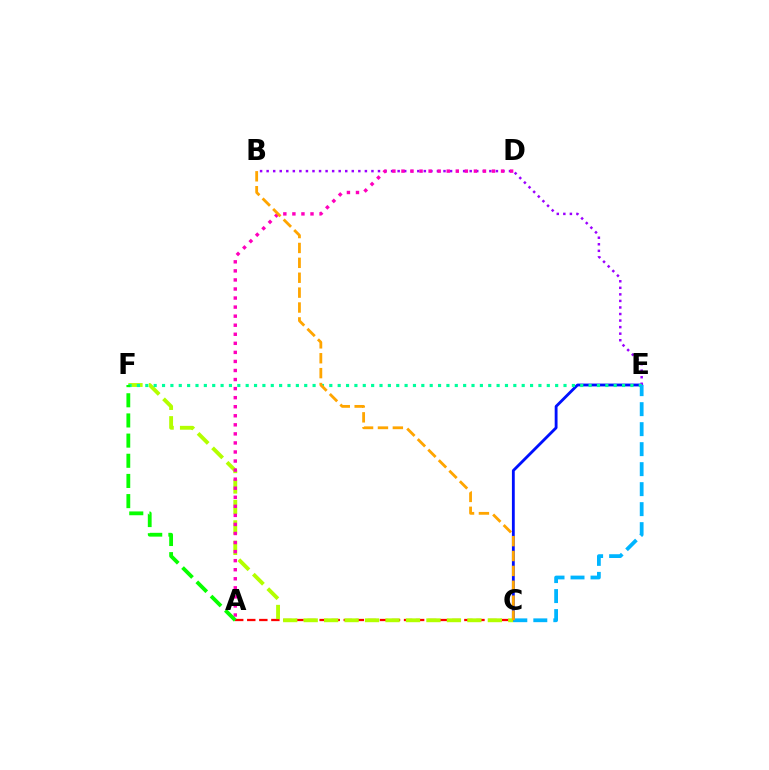{('A', 'C'): [{'color': '#ff0000', 'line_style': 'dashed', 'thickness': 1.64}], ('C', 'E'): [{'color': '#0010ff', 'line_style': 'solid', 'thickness': 2.04}, {'color': '#00b5ff', 'line_style': 'dashed', 'thickness': 2.72}], ('C', 'F'): [{'color': '#b3ff00', 'line_style': 'dashed', 'thickness': 2.78}], ('B', 'E'): [{'color': '#9b00ff', 'line_style': 'dotted', 'thickness': 1.78}], ('E', 'F'): [{'color': '#00ff9d', 'line_style': 'dotted', 'thickness': 2.27}], ('A', 'D'): [{'color': '#ff00bd', 'line_style': 'dotted', 'thickness': 2.46}], ('A', 'F'): [{'color': '#08ff00', 'line_style': 'dashed', 'thickness': 2.74}], ('B', 'C'): [{'color': '#ffa500', 'line_style': 'dashed', 'thickness': 2.02}]}